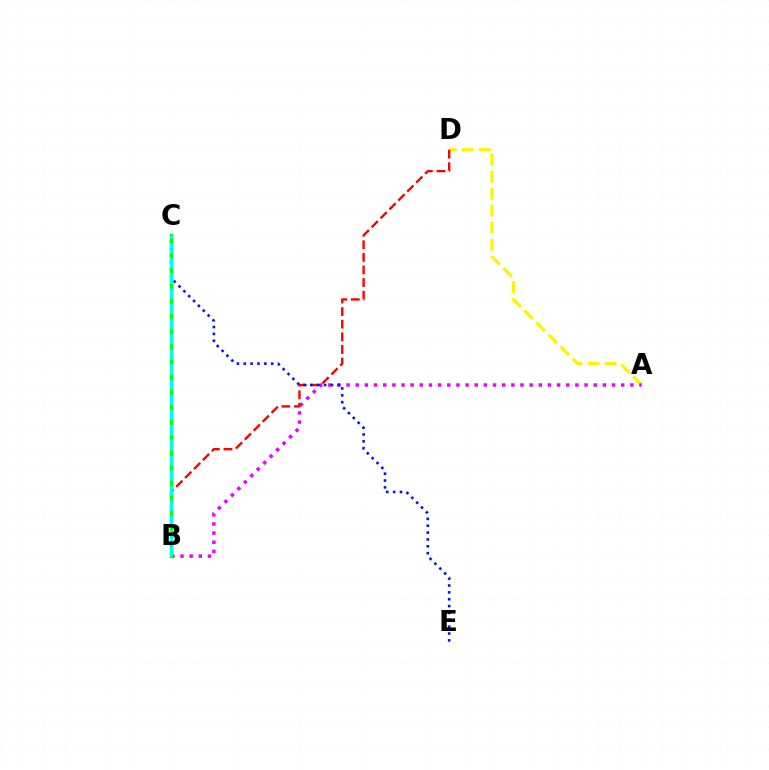{('A', 'D'): [{'color': '#fcf500', 'line_style': 'dashed', 'thickness': 2.31}], ('A', 'B'): [{'color': '#ee00ff', 'line_style': 'dotted', 'thickness': 2.49}], ('B', 'D'): [{'color': '#ff0000', 'line_style': 'dashed', 'thickness': 1.71}], ('C', 'E'): [{'color': '#0010ff', 'line_style': 'dotted', 'thickness': 1.86}], ('B', 'C'): [{'color': '#08ff00', 'line_style': 'solid', 'thickness': 2.47}, {'color': '#00fff6', 'line_style': 'dashed', 'thickness': 2.06}]}